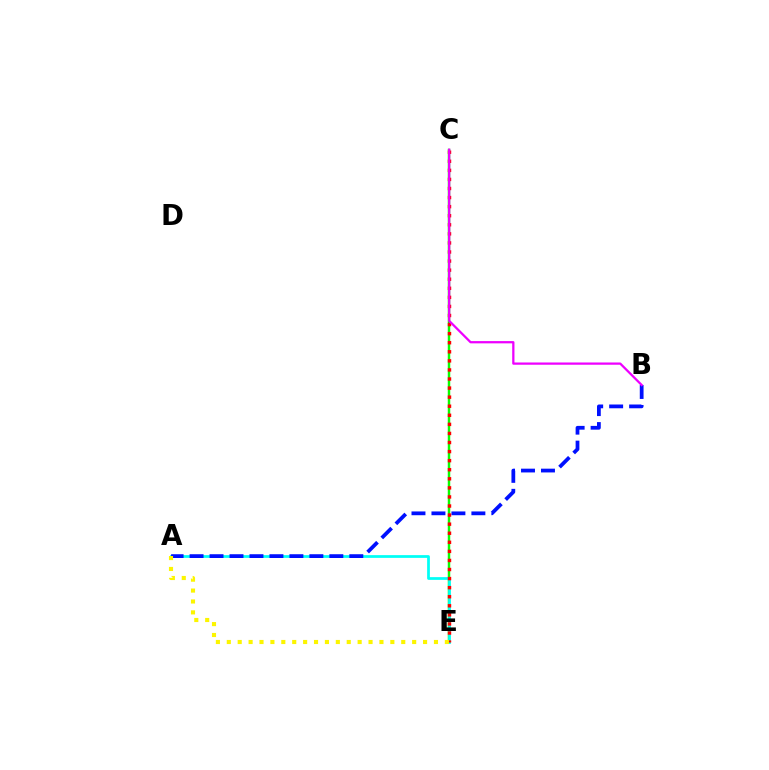{('C', 'E'): [{'color': '#08ff00', 'line_style': 'solid', 'thickness': 1.77}, {'color': '#ff0000', 'line_style': 'dotted', 'thickness': 2.46}], ('A', 'E'): [{'color': '#00fff6', 'line_style': 'solid', 'thickness': 1.97}, {'color': '#fcf500', 'line_style': 'dotted', 'thickness': 2.96}], ('A', 'B'): [{'color': '#0010ff', 'line_style': 'dashed', 'thickness': 2.71}], ('B', 'C'): [{'color': '#ee00ff', 'line_style': 'solid', 'thickness': 1.63}]}